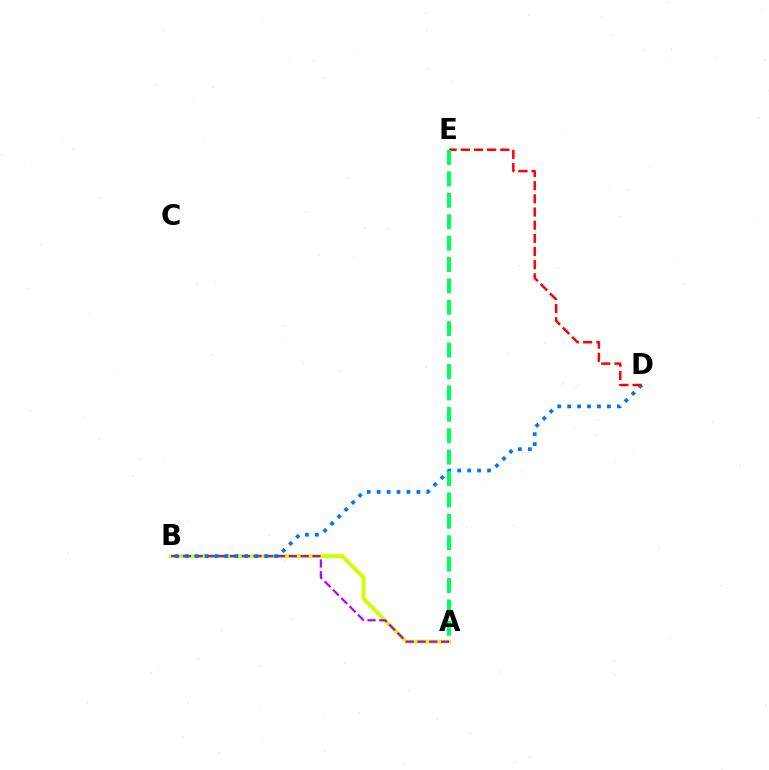{('A', 'B'): [{'color': '#d1ff00', 'line_style': 'solid', 'thickness': 2.8}, {'color': '#b900ff', 'line_style': 'dashed', 'thickness': 1.6}], ('B', 'D'): [{'color': '#0074ff', 'line_style': 'dotted', 'thickness': 2.7}], ('D', 'E'): [{'color': '#ff0000', 'line_style': 'dashed', 'thickness': 1.79}], ('A', 'E'): [{'color': '#00ff5c', 'line_style': 'dashed', 'thickness': 2.91}]}